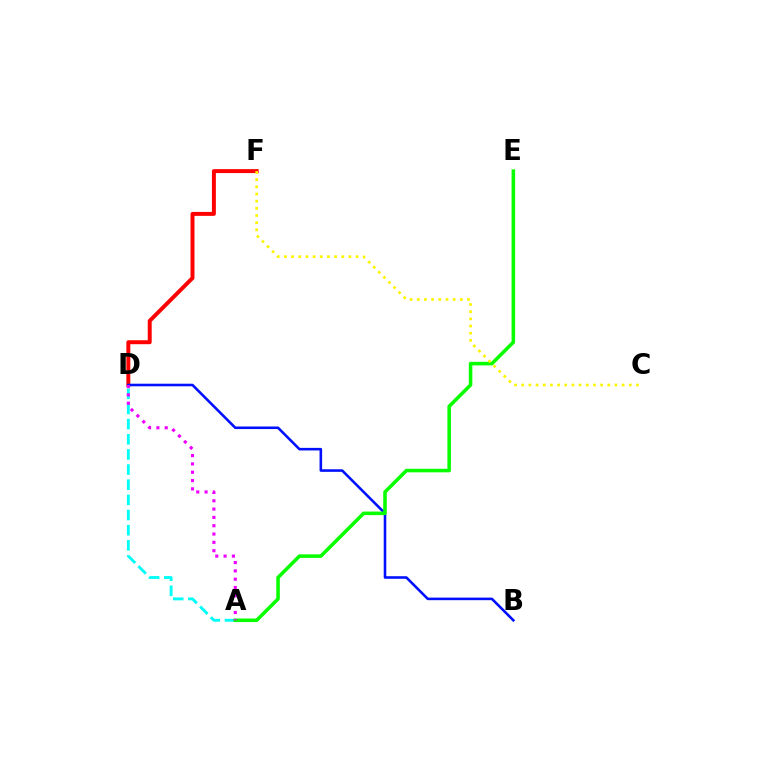{('A', 'D'): [{'color': '#00fff6', 'line_style': 'dashed', 'thickness': 2.06}, {'color': '#ee00ff', 'line_style': 'dotted', 'thickness': 2.26}], ('D', 'F'): [{'color': '#ff0000', 'line_style': 'solid', 'thickness': 2.85}], ('B', 'D'): [{'color': '#0010ff', 'line_style': 'solid', 'thickness': 1.86}], ('A', 'E'): [{'color': '#08ff00', 'line_style': 'solid', 'thickness': 2.55}], ('C', 'F'): [{'color': '#fcf500', 'line_style': 'dotted', 'thickness': 1.95}]}